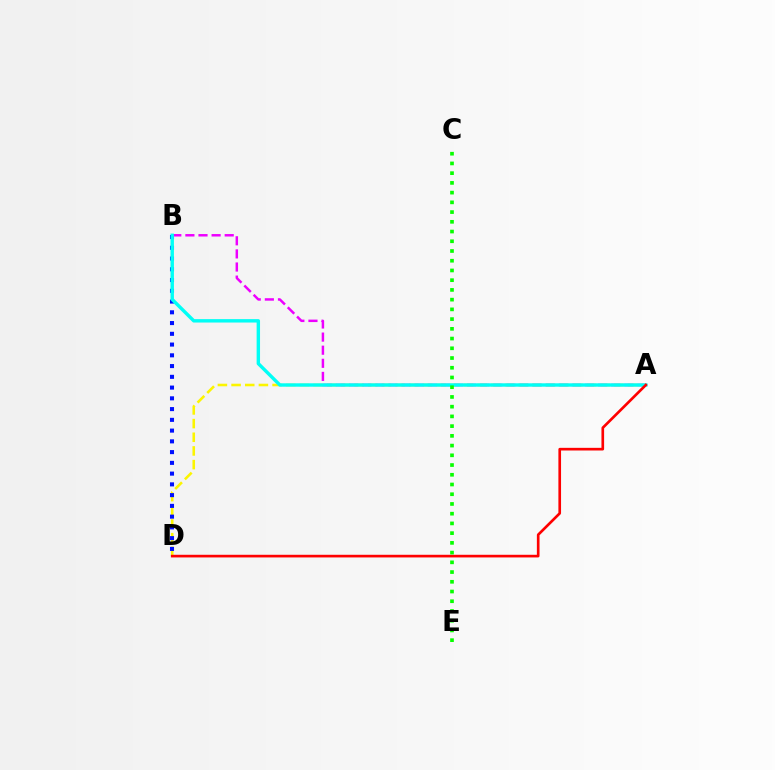{('A', 'D'): [{'color': '#fcf500', 'line_style': 'dashed', 'thickness': 1.86}, {'color': '#ff0000', 'line_style': 'solid', 'thickness': 1.91}], ('B', 'D'): [{'color': '#0010ff', 'line_style': 'dotted', 'thickness': 2.92}], ('A', 'B'): [{'color': '#ee00ff', 'line_style': 'dashed', 'thickness': 1.78}, {'color': '#00fff6', 'line_style': 'solid', 'thickness': 2.45}], ('C', 'E'): [{'color': '#08ff00', 'line_style': 'dotted', 'thickness': 2.64}]}